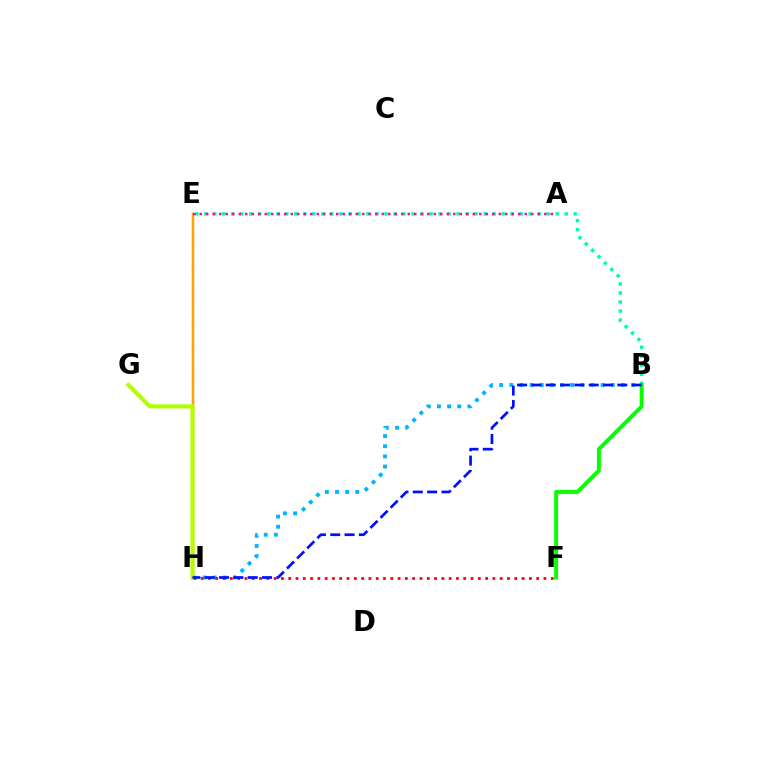{('B', 'H'): [{'color': '#00b5ff', 'line_style': 'dotted', 'thickness': 2.76}, {'color': '#0010ff', 'line_style': 'dashed', 'thickness': 1.95}], ('F', 'H'): [{'color': '#ff0000', 'line_style': 'dotted', 'thickness': 1.98}], ('E', 'H'): [{'color': '#9b00ff', 'line_style': 'dashed', 'thickness': 1.54}, {'color': '#ffa500', 'line_style': 'solid', 'thickness': 1.78}], ('B', 'E'): [{'color': '#00ff9d', 'line_style': 'dotted', 'thickness': 2.45}], ('G', 'H'): [{'color': '#b3ff00', 'line_style': 'solid', 'thickness': 2.97}], ('B', 'F'): [{'color': '#08ff00', 'line_style': 'solid', 'thickness': 2.85}], ('A', 'E'): [{'color': '#ff00bd', 'line_style': 'dotted', 'thickness': 1.77}]}